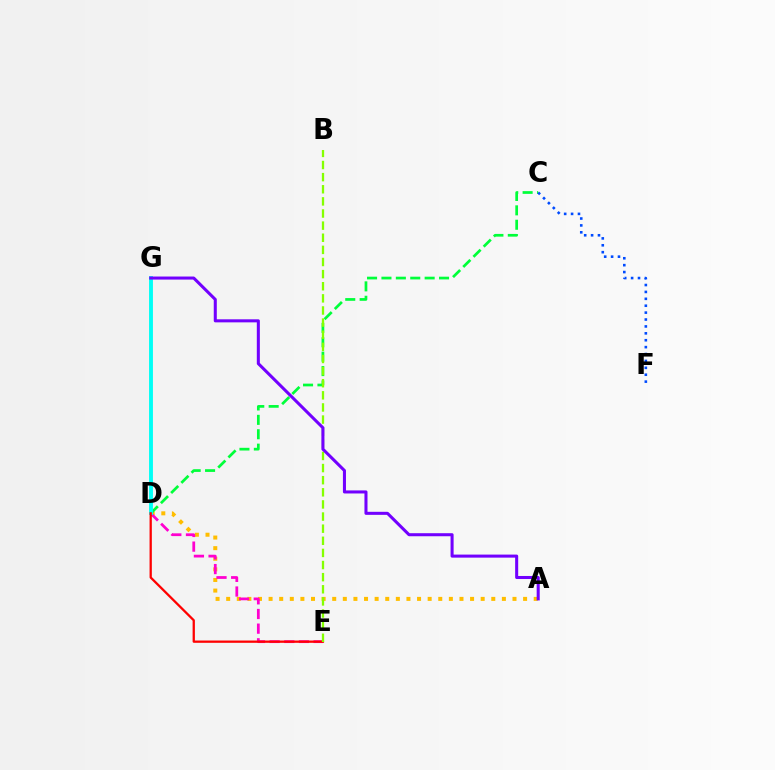{('A', 'D'): [{'color': '#ffbd00', 'line_style': 'dotted', 'thickness': 2.88}], ('D', 'E'): [{'color': '#ff00cf', 'line_style': 'dashed', 'thickness': 1.99}, {'color': '#ff0000', 'line_style': 'solid', 'thickness': 1.64}], ('C', 'D'): [{'color': '#00ff39', 'line_style': 'dashed', 'thickness': 1.96}], ('C', 'F'): [{'color': '#004bff', 'line_style': 'dotted', 'thickness': 1.87}], ('D', 'G'): [{'color': '#00fff6', 'line_style': 'solid', 'thickness': 2.79}], ('B', 'E'): [{'color': '#84ff00', 'line_style': 'dashed', 'thickness': 1.65}], ('A', 'G'): [{'color': '#7200ff', 'line_style': 'solid', 'thickness': 2.19}]}